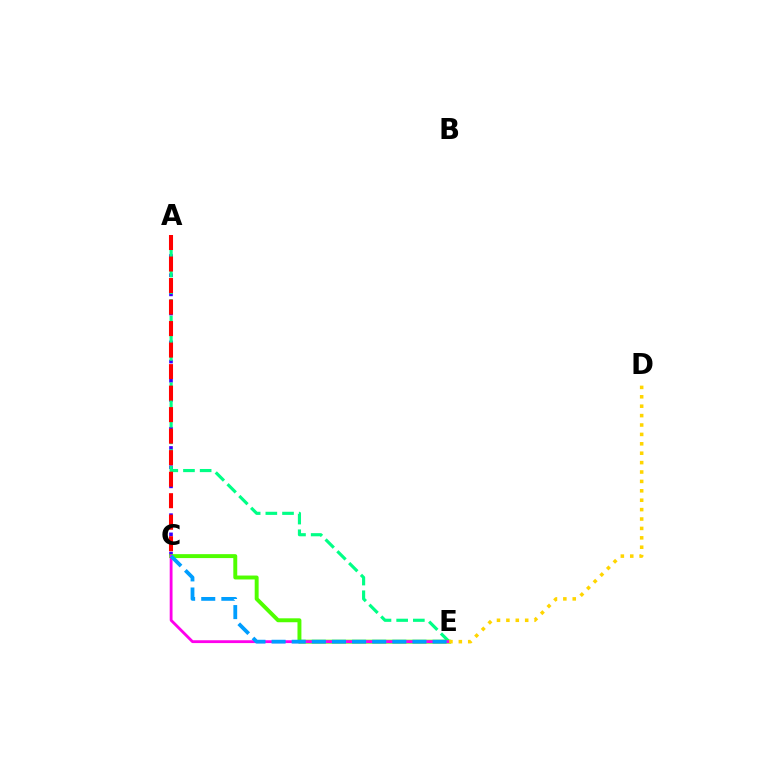{('A', 'C'): [{'color': '#3700ff', 'line_style': 'dotted', 'thickness': 2.61}, {'color': '#ff0000', 'line_style': 'dashed', 'thickness': 2.92}], ('A', 'E'): [{'color': '#00ff86', 'line_style': 'dashed', 'thickness': 2.27}], ('C', 'E'): [{'color': '#4fff00', 'line_style': 'solid', 'thickness': 2.83}, {'color': '#ff00ed', 'line_style': 'solid', 'thickness': 2.04}, {'color': '#009eff', 'line_style': 'dashed', 'thickness': 2.73}], ('D', 'E'): [{'color': '#ffd500', 'line_style': 'dotted', 'thickness': 2.55}]}